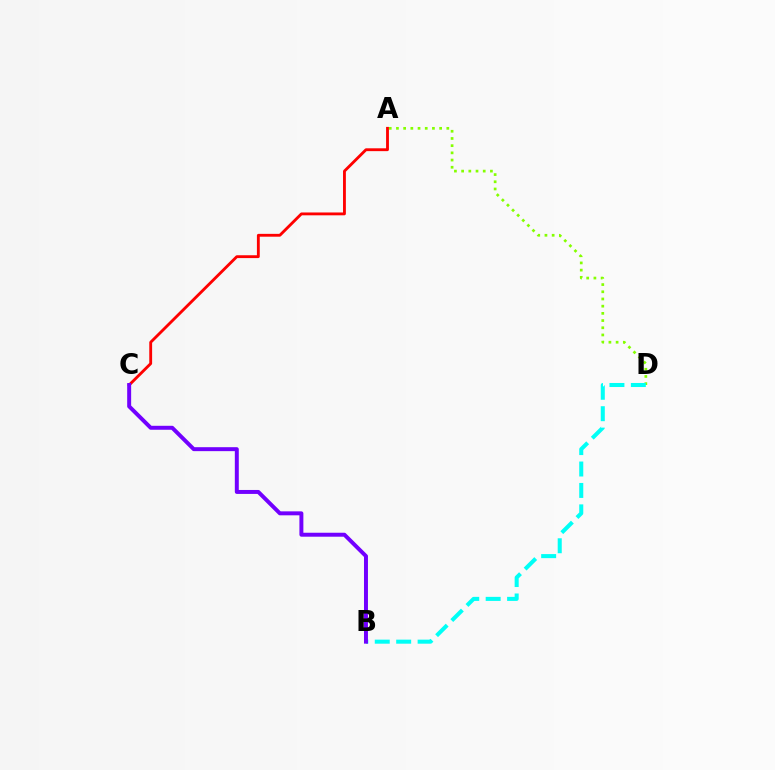{('A', 'D'): [{'color': '#84ff00', 'line_style': 'dotted', 'thickness': 1.96}], ('B', 'D'): [{'color': '#00fff6', 'line_style': 'dashed', 'thickness': 2.91}], ('A', 'C'): [{'color': '#ff0000', 'line_style': 'solid', 'thickness': 2.05}], ('B', 'C'): [{'color': '#7200ff', 'line_style': 'solid', 'thickness': 2.85}]}